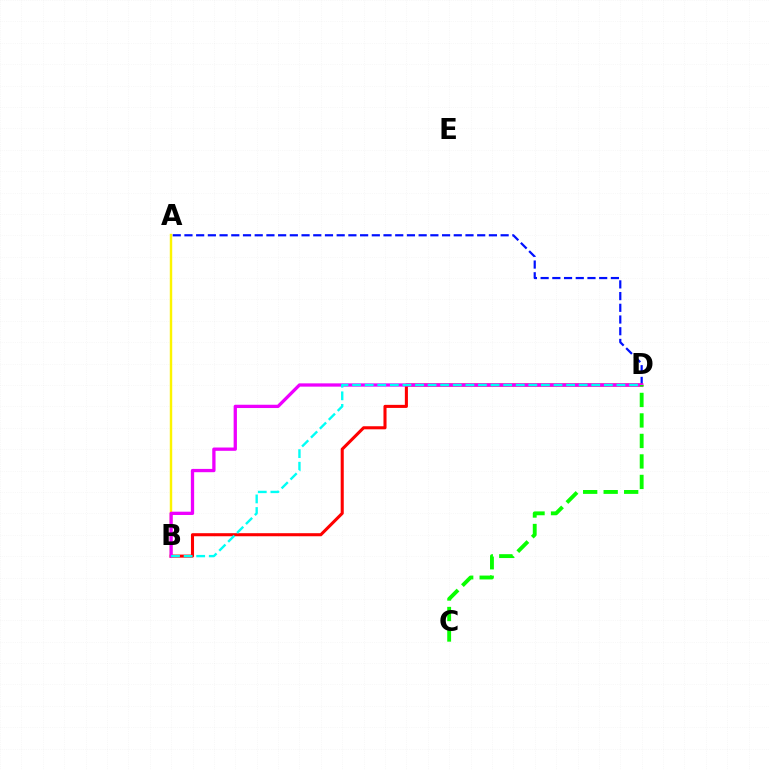{('A', 'D'): [{'color': '#0010ff', 'line_style': 'dashed', 'thickness': 1.59}], ('B', 'D'): [{'color': '#ff0000', 'line_style': 'solid', 'thickness': 2.21}, {'color': '#ee00ff', 'line_style': 'solid', 'thickness': 2.37}, {'color': '#00fff6', 'line_style': 'dashed', 'thickness': 1.71}], ('A', 'B'): [{'color': '#fcf500', 'line_style': 'solid', 'thickness': 1.75}], ('C', 'D'): [{'color': '#08ff00', 'line_style': 'dashed', 'thickness': 2.78}]}